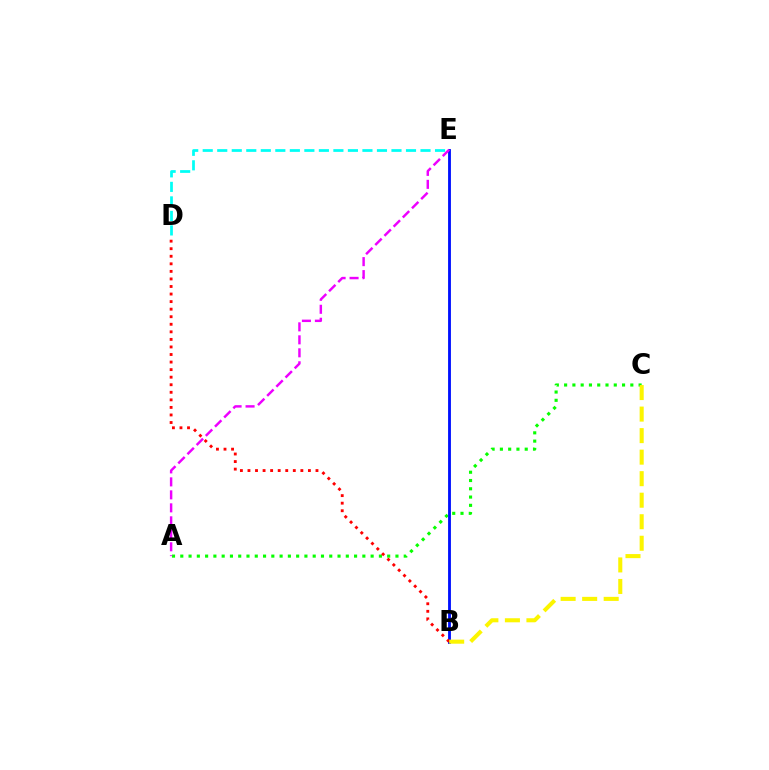{('A', 'C'): [{'color': '#08ff00', 'line_style': 'dotted', 'thickness': 2.25}], ('B', 'E'): [{'color': '#0010ff', 'line_style': 'solid', 'thickness': 2.05}], ('B', 'D'): [{'color': '#ff0000', 'line_style': 'dotted', 'thickness': 2.05}], ('A', 'E'): [{'color': '#ee00ff', 'line_style': 'dashed', 'thickness': 1.76}], ('D', 'E'): [{'color': '#00fff6', 'line_style': 'dashed', 'thickness': 1.97}], ('B', 'C'): [{'color': '#fcf500', 'line_style': 'dashed', 'thickness': 2.92}]}